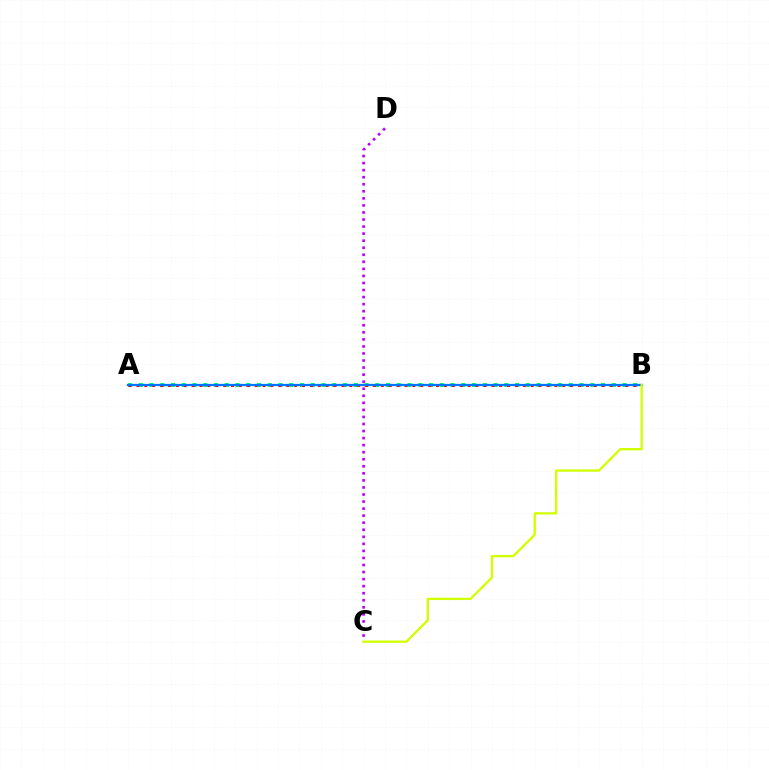{('A', 'B'): [{'color': '#00ff5c', 'line_style': 'dotted', 'thickness': 2.92}, {'color': '#ff0000', 'line_style': 'dotted', 'thickness': 2.14}, {'color': '#0074ff', 'line_style': 'solid', 'thickness': 1.62}], ('C', 'D'): [{'color': '#b900ff', 'line_style': 'dotted', 'thickness': 1.92}], ('B', 'C'): [{'color': '#d1ff00', 'line_style': 'solid', 'thickness': 1.67}]}